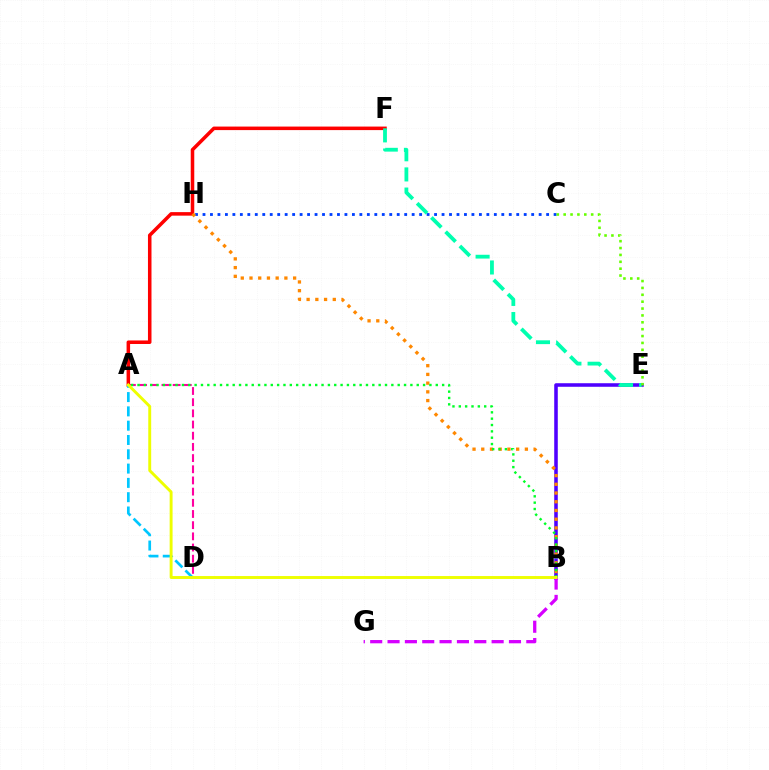{('C', 'H'): [{'color': '#003fff', 'line_style': 'dotted', 'thickness': 2.03}], ('B', 'E'): [{'color': '#4f00ff', 'line_style': 'solid', 'thickness': 2.56}], ('B', 'G'): [{'color': '#d600ff', 'line_style': 'dashed', 'thickness': 2.36}], ('A', 'D'): [{'color': '#ff00a0', 'line_style': 'dashed', 'thickness': 1.52}, {'color': '#00c7ff', 'line_style': 'dashed', 'thickness': 1.94}], ('A', 'F'): [{'color': '#ff0000', 'line_style': 'solid', 'thickness': 2.54}], ('B', 'H'): [{'color': '#ff8800', 'line_style': 'dotted', 'thickness': 2.37}], ('E', 'F'): [{'color': '#00ffaf', 'line_style': 'dashed', 'thickness': 2.74}], ('C', 'E'): [{'color': '#66ff00', 'line_style': 'dotted', 'thickness': 1.87}], ('A', 'B'): [{'color': '#00ff27', 'line_style': 'dotted', 'thickness': 1.72}, {'color': '#eeff00', 'line_style': 'solid', 'thickness': 2.1}]}